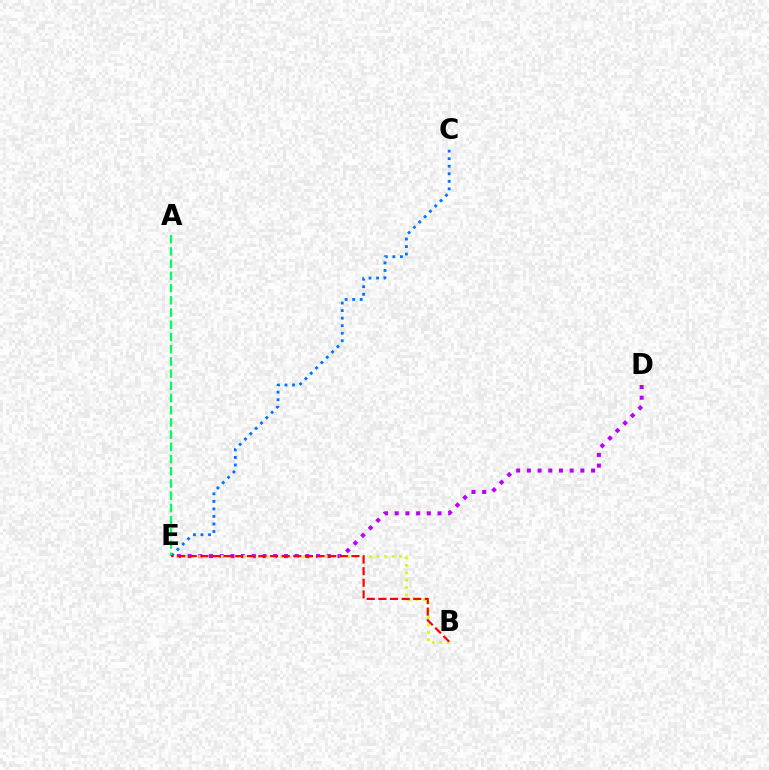{('D', 'E'): [{'color': '#b900ff', 'line_style': 'dotted', 'thickness': 2.91}], ('B', 'E'): [{'color': '#d1ff00', 'line_style': 'dotted', 'thickness': 2.02}, {'color': '#ff0000', 'line_style': 'dashed', 'thickness': 1.58}], ('C', 'E'): [{'color': '#0074ff', 'line_style': 'dotted', 'thickness': 2.05}], ('A', 'E'): [{'color': '#00ff5c', 'line_style': 'dashed', 'thickness': 1.66}]}